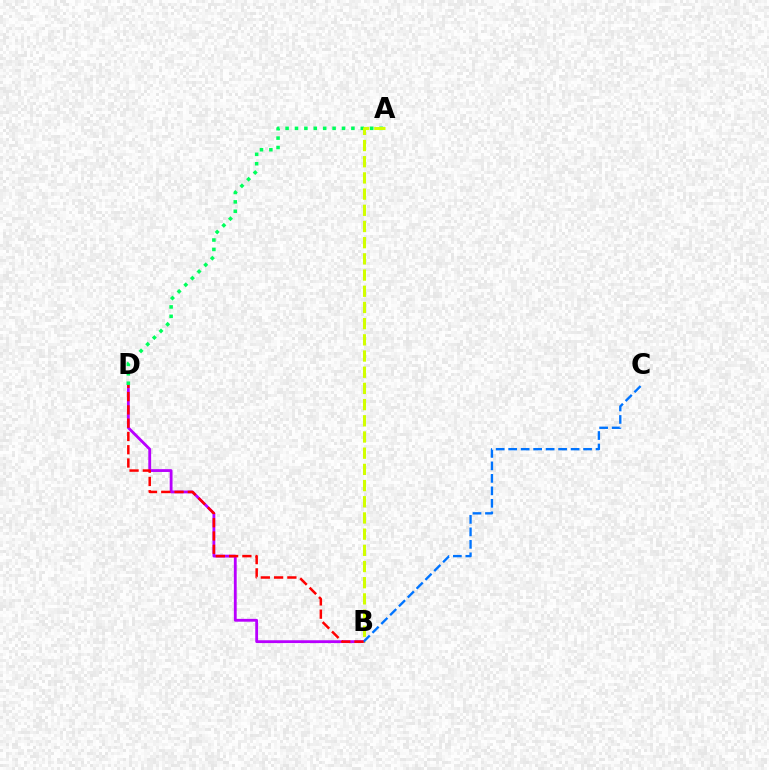{('B', 'D'): [{'color': '#b900ff', 'line_style': 'solid', 'thickness': 2.03}, {'color': '#ff0000', 'line_style': 'dashed', 'thickness': 1.8}], ('A', 'D'): [{'color': '#00ff5c', 'line_style': 'dotted', 'thickness': 2.55}], ('A', 'B'): [{'color': '#d1ff00', 'line_style': 'dashed', 'thickness': 2.2}], ('B', 'C'): [{'color': '#0074ff', 'line_style': 'dashed', 'thickness': 1.7}]}